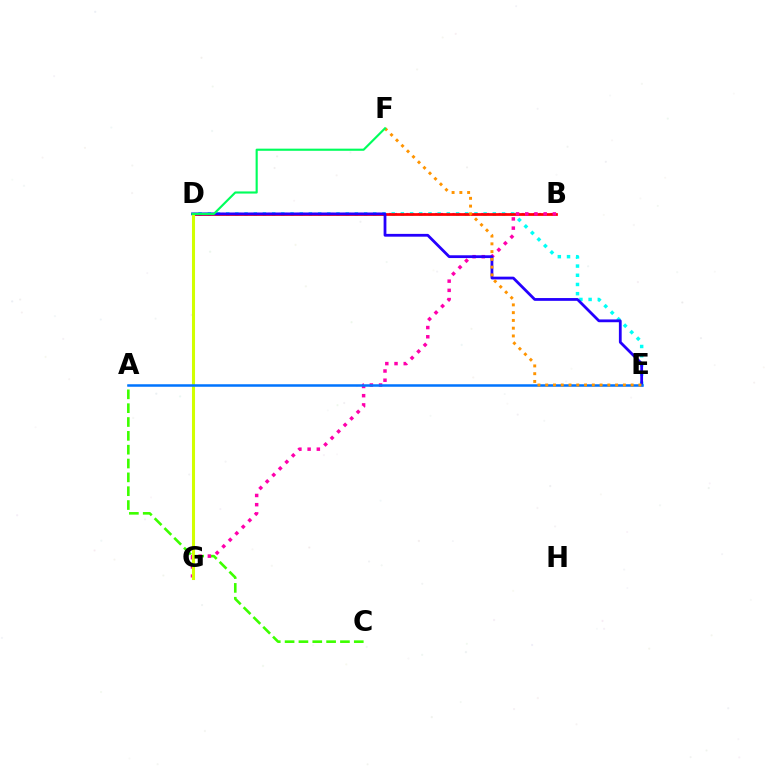{('A', 'C'): [{'color': '#3dff00', 'line_style': 'dashed', 'thickness': 1.88}], ('B', 'D'): [{'color': '#b900ff', 'line_style': 'dotted', 'thickness': 1.57}, {'color': '#ff0000', 'line_style': 'solid', 'thickness': 1.97}], ('D', 'E'): [{'color': '#00fff6', 'line_style': 'dotted', 'thickness': 2.5}, {'color': '#2500ff', 'line_style': 'solid', 'thickness': 2.0}], ('B', 'G'): [{'color': '#ff00ac', 'line_style': 'dotted', 'thickness': 2.5}], ('D', 'G'): [{'color': '#d1ff00', 'line_style': 'solid', 'thickness': 2.21}], ('A', 'E'): [{'color': '#0074ff', 'line_style': 'solid', 'thickness': 1.81}], ('E', 'F'): [{'color': '#ff9400', 'line_style': 'dotted', 'thickness': 2.11}], ('D', 'F'): [{'color': '#00ff5c', 'line_style': 'solid', 'thickness': 1.54}]}